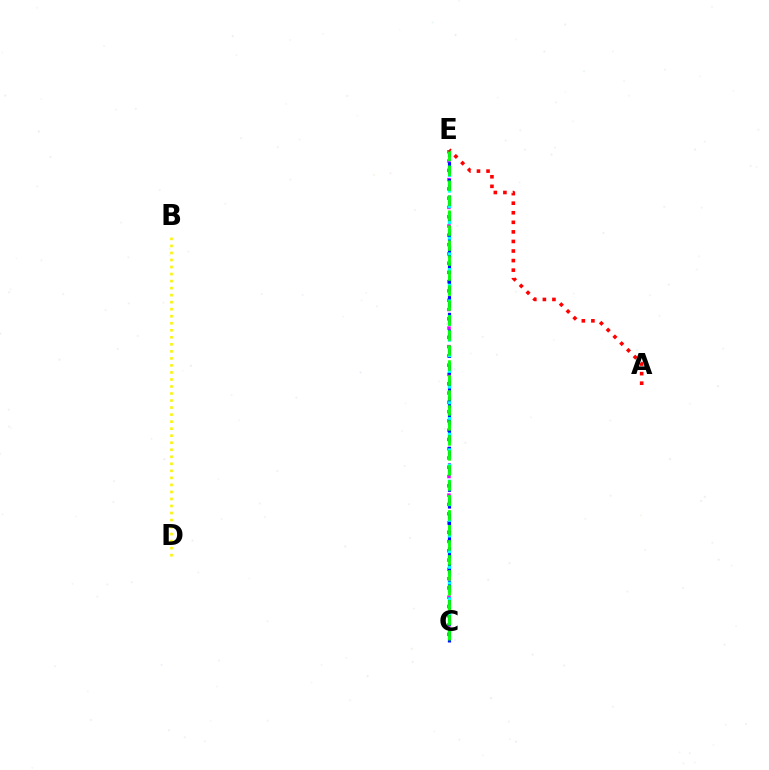{('C', 'E'): [{'color': '#ee00ff', 'line_style': 'dotted', 'thickness': 2.52}, {'color': '#0010ff', 'line_style': 'dashed', 'thickness': 2.27}, {'color': '#00fff6', 'line_style': 'dotted', 'thickness': 2.13}, {'color': '#08ff00', 'line_style': 'dashed', 'thickness': 2.04}], ('B', 'D'): [{'color': '#fcf500', 'line_style': 'dotted', 'thickness': 1.91}], ('A', 'E'): [{'color': '#ff0000', 'line_style': 'dotted', 'thickness': 2.6}]}